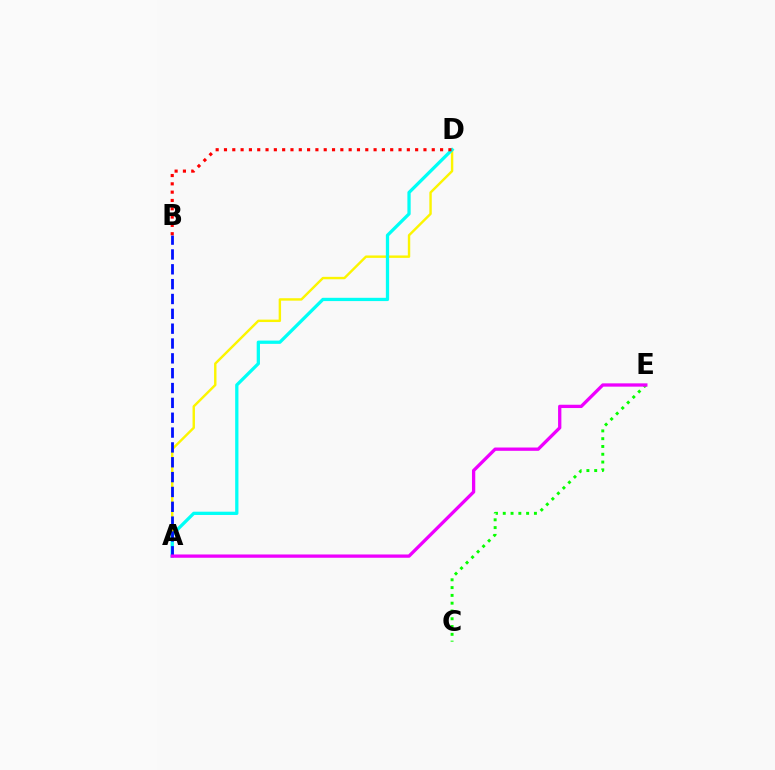{('C', 'E'): [{'color': '#08ff00', 'line_style': 'dotted', 'thickness': 2.12}], ('A', 'D'): [{'color': '#fcf500', 'line_style': 'solid', 'thickness': 1.74}, {'color': '#00fff6', 'line_style': 'solid', 'thickness': 2.35}], ('A', 'B'): [{'color': '#0010ff', 'line_style': 'dashed', 'thickness': 2.02}], ('B', 'D'): [{'color': '#ff0000', 'line_style': 'dotted', 'thickness': 2.26}], ('A', 'E'): [{'color': '#ee00ff', 'line_style': 'solid', 'thickness': 2.37}]}